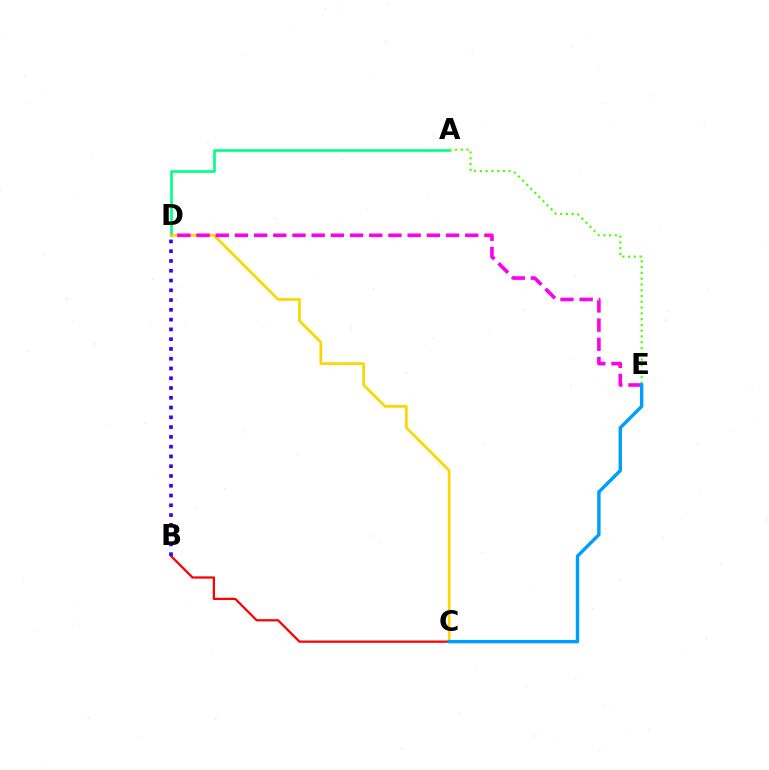{('A', 'D'): [{'color': '#00ff86', 'line_style': 'solid', 'thickness': 1.91}], ('C', 'D'): [{'color': '#ffd500', 'line_style': 'solid', 'thickness': 1.95}], ('A', 'E'): [{'color': '#4fff00', 'line_style': 'dotted', 'thickness': 1.57}], ('D', 'E'): [{'color': '#ff00ed', 'line_style': 'dashed', 'thickness': 2.61}], ('B', 'C'): [{'color': '#ff0000', 'line_style': 'solid', 'thickness': 1.62}], ('C', 'E'): [{'color': '#009eff', 'line_style': 'solid', 'thickness': 2.45}], ('B', 'D'): [{'color': '#3700ff', 'line_style': 'dotted', 'thickness': 2.66}]}